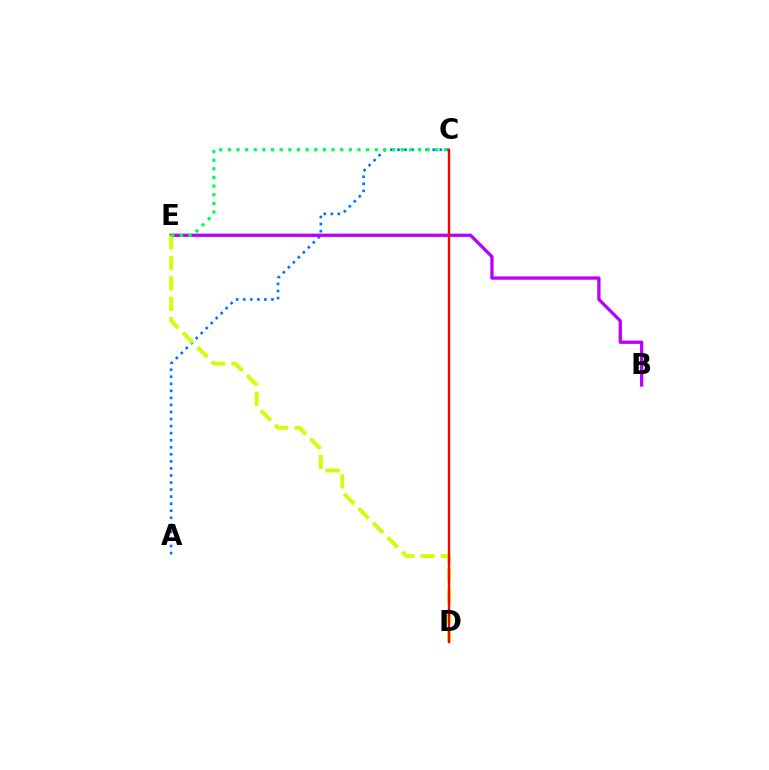{('A', 'C'): [{'color': '#0074ff', 'line_style': 'dotted', 'thickness': 1.92}], ('B', 'E'): [{'color': '#b900ff', 'line_style': 'solid', 'thickness': 2.37}], ('D', 'E'): [{'color': '#d1ff00', 'line_style': 'dashed', 'thickness': 2.78}], ('C', 'D'): [{'color': '#ff0000', 'line_style': 'solid', 'thickness': 1.73}], ('C', 'E'): [{'color': '#00ff5c', 'line_style': 'dotted', 'thickness': 2.35}]}